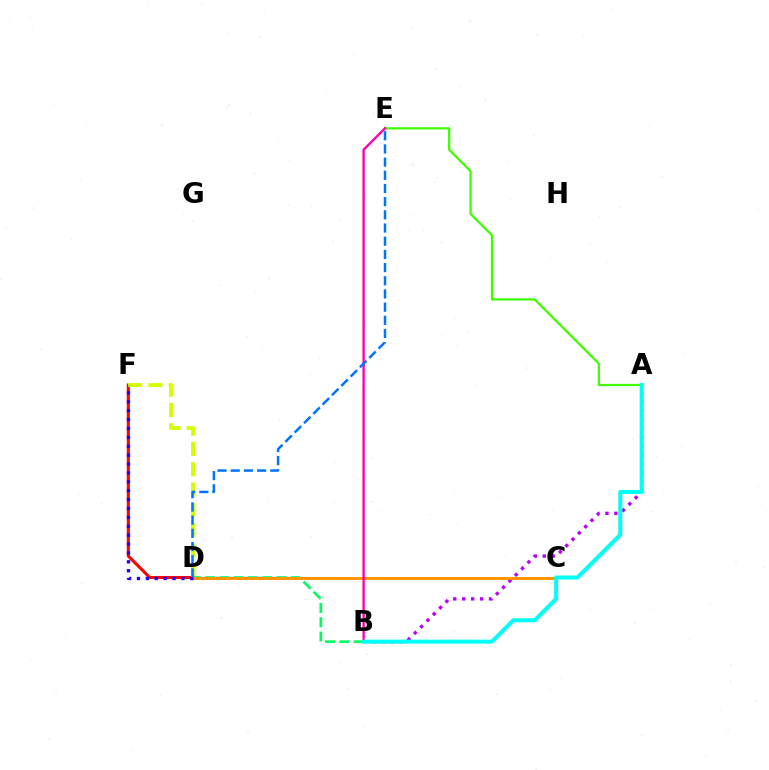{('D', 'F'): [{'color': '#ff0000', 'line_style': 'solid', 'thickness': 2.21}, {'color': '#d1ff00', 'line_style': 'dashed', 'thickness': 2.76}, {'color': '#2500ff', 'line_style': 'dotted', 'thickness': 2.42}], ('A', 'E'): [{'color': '#3dff00', 'line_style': 'solid', 'thickness': 1.62}], ('B', 'D'): [{'color': '#00ff5c', 'line_style': 'dashed', 'thickness': 1.94}], ('A', 'B'): [{'color': '#b900ff', 'line_style': 'dotted', 'thickness': 2.43}, {'color': '#00fff6', 'line_style': 'solid', 'thickness': 2.88}], ('C', 'D'): [{'color': '#ff9400', 'line_style': 'solid', 'thickness': 2.12}], ('B', 'E'): [{'color': '#ff00ac', 'line_style': 'solid', 'thickness': 1.69}], ('D', 'E'): [{'color': '#0074ff', 'line_style': 'dashed', 'thickness': 1.79}]}